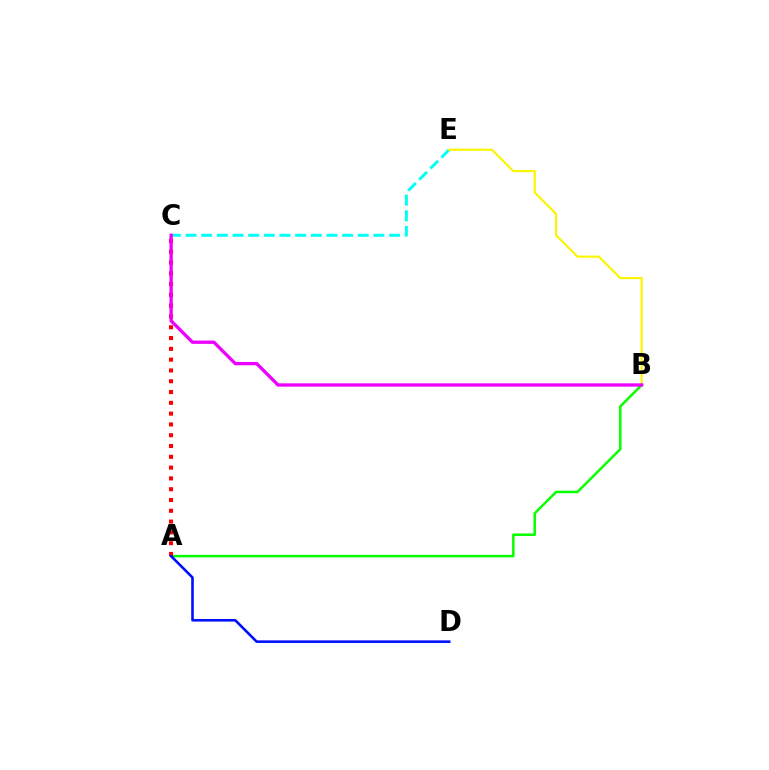{('C', 'E'): [{'color': '#00fff6', 'line_style': 'dashed', 'thickness': 2.13}], ('B', 'E'): [{'color': '#fcf500', 'line_style': 'solid', 'thickness': 1.55}], ('A', 'B'): [{'color': '#08ff00', 'line_style': 'solid', 'thickness': 1.81}], ('A', 'C'): [{'color': '#ff0000', 'line_style': 'dotted', 'thickness': 2.93}], ('B', 'C'): [{'color': '#ee00ff', 'line_style': 'solid', 'thickness': 2.39}], ('A', 'D'): [{'color': '#0010ff', 'line_style': 'solid', 'thickness': 1.87}]}